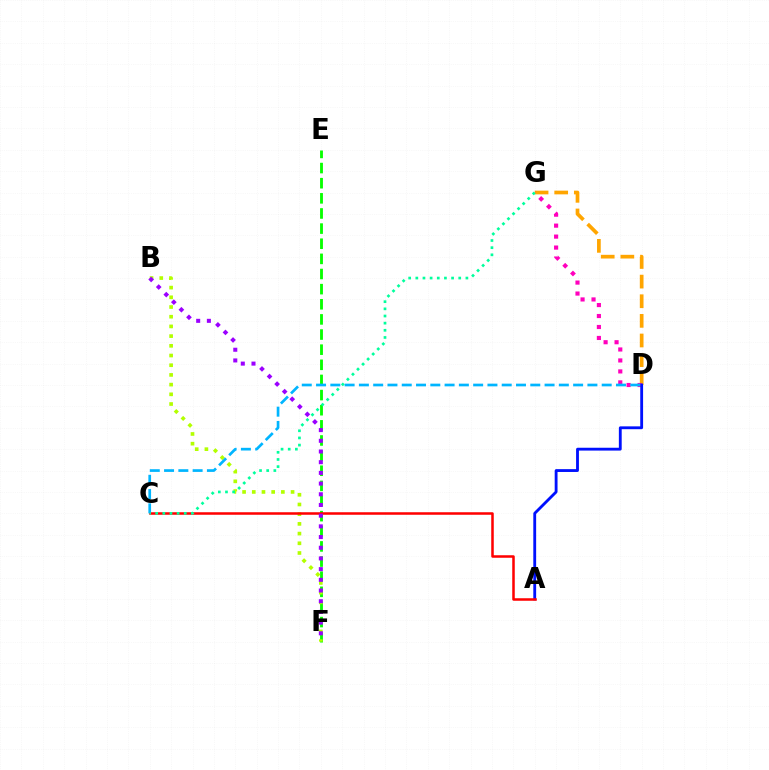{('E', 'F'): [{'color': '#08ff00', 'line_style': 'dashed', 'thickness': 2.06}], ('B', 'F'): [{'color': '#b3ff00', 'line_style': 'dotted', 'thickness': 2.64}, {'color': '#9b00ff', 'line_style': 'dotted', 'thickness': 2.91}], ('D', 'G'): [{'color': '#ffa500', 'line_style': 'dashed', 'thickness': 2.67}, {'color': '#ff00bd', 'line_style': 'dotted', 'thickness': 2.98}], ('A', 'D'): [{'color': '#0010ff', 'line_style': 'solid', 'thickness': 2.04}], ('A', 'C'): [{'color': '#ff0000', 'line_style': 'solid', 'thickness': 1.82}], ('C', 'D'): [{'color': '#00b5ff', 'line_style': 'dashed', 'thickness': 1.94}], ('C', 'G'): [{'color': '#00ff9d', 'line_style': 'dotted', 'thickness': 1.94}]}